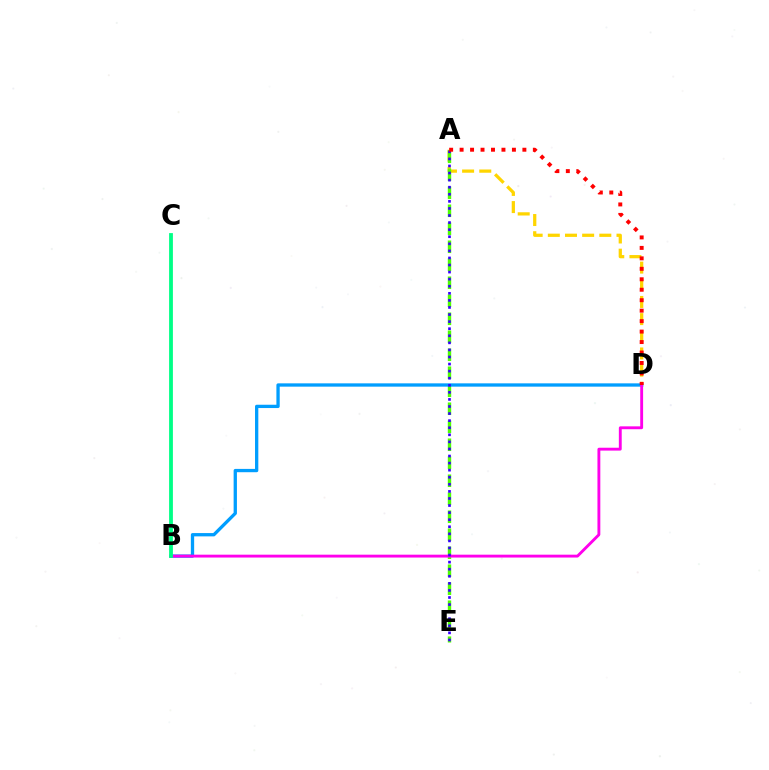{('A', 'D'): [{'color': '#ffd500', 'line_style': 'dashed', 'thickness': 2.33}, {'color': '#ff0000', 'line_style': 'dotted', 'thickness': 2.84}], ('A', 'E'): [{'color': '#4fff00', 'line_style': 'dashed', 'thickness': 2.45}, {'color': '#3700ff', 'line_style': 'dotted', 'thickness': 1.92}], ('B', 'D'): [{'color': '#009eff', 'line_style': 'solid', 'thickness': 2.38}, {'color': '#ff00ed', 'line_style': 'solid', 'thickness': 2.07}], ('B', 'C'): [{'color': '#00ff86', 'line_style': 'solid', 'thickness': 2.74}]}